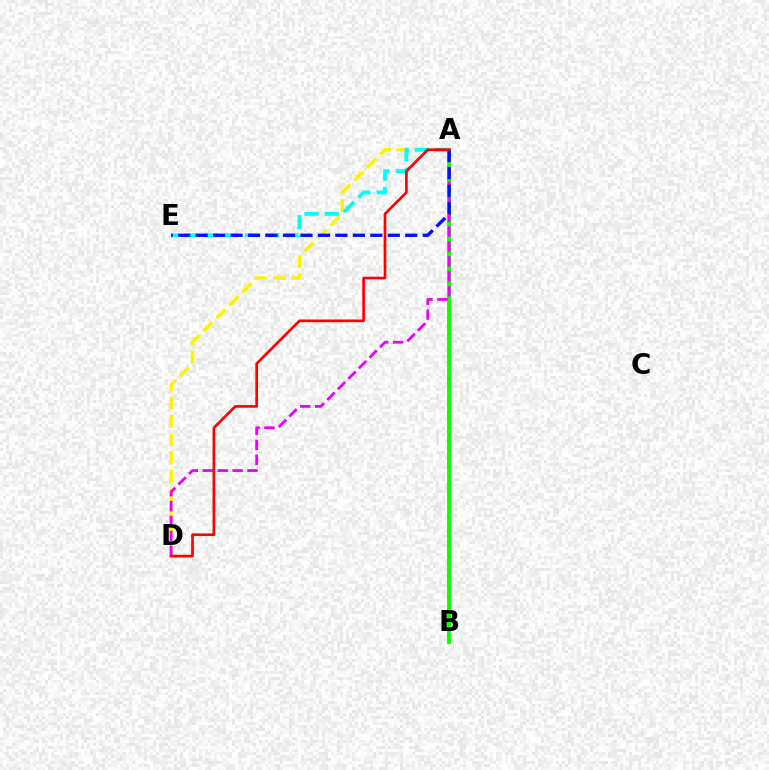{('A', 'D'): [{'color': '#fcf500', 'line_style': 'dashed', 'thickness': 2.49}, {'color': '#ee00ff', 'line_style': 'dashed', 'thickness': 2.03}, {'color': '#ff0000', 'line_style': 'solid', 'thickness': 1.92}], ('A', 'B'): [{'color': '#08ff00', 'line_style': 'solid', 'thickness': 2.77}], ('A', 'E'): [{'color': '#00fff6', 'line_style': 'dashed', 'thickness': 2.75}, {'color': '#0010ff', 'line_style': 'dashed', 'thickness': 2.37}]}